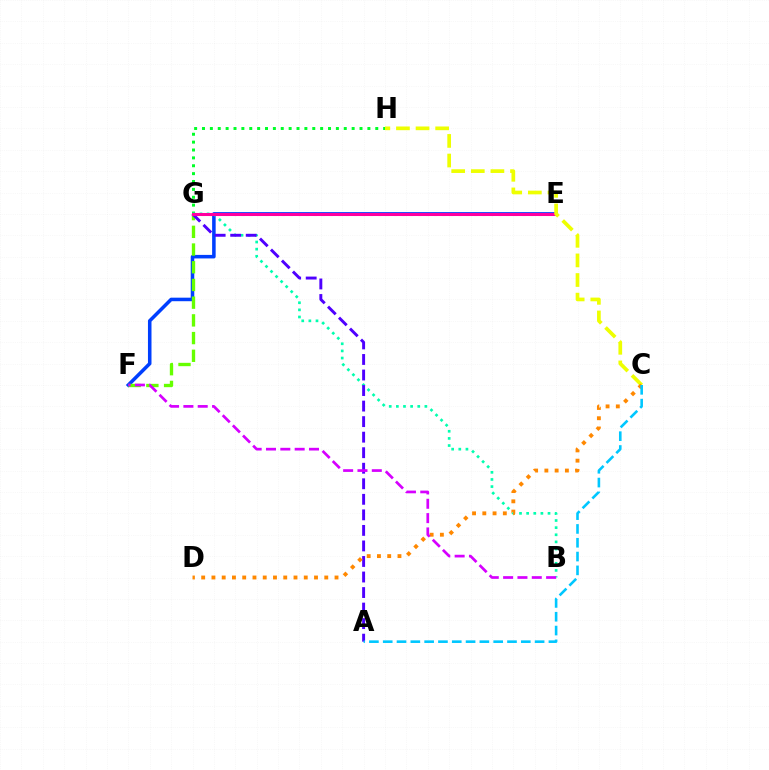{('G', 'H'): [{'color': '#00ff27', 'line_style': 'dotted', 'thickness': 2.14}], ('E', 'G'): [{'color': '#ff0000', 'line_style': 'dotted', 'thickness': 2.18}, {'color': '#ff00a0', 'line_style': 'solid', 'thickness': 2.19}], ('E', 'F'): [{'color': '#003fff', 'line_style': 'solid', 'thickness': 2.55}], ('F', 'G'): [{'color': '#66ff00', 'line_style': 'dashed', 'thickness': 2.41}], ('B', 'G'): [{'color': '#00ffaf', 'line_style': 'dotted', 'thickness': 1.94}], ('A', 'G'): [{'color': '#4f00ff', 'line_style': 'dashed', 'thickness': 2.11}], ('C', 'H'): [{'color': '#eeff00', 'line_style': 'dashed', 'thickness': 2.66}], ('C', 'D'): [{'color': '#ff8800', 'line_style': 'dotted', 'thickness': 2.79}], ('B', 'F'): [{'color': '#d600ff', 'line_style': 'dashed', 'thickness': 1.95}], ('A', 'C'): [{'color': '#00c7ff', 'line_style': 'dashed', 'thickness': 1.88}]}